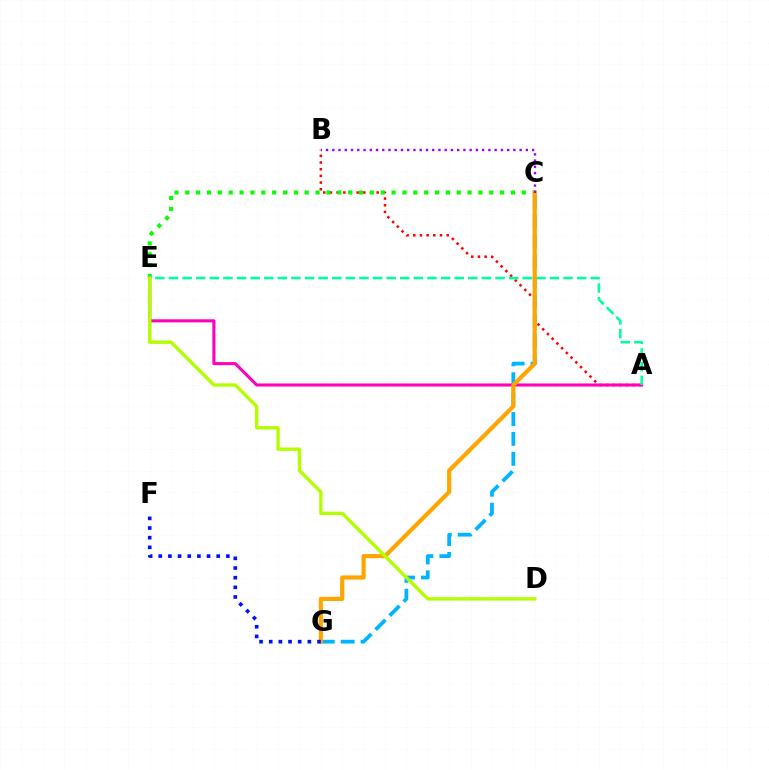{('C', 'G'): [{'color': '#00b5ff', 'line_style': 'dashed', 'thickness': 2.7}, {'color': '#ffa500', 'line_style': 'solid', 'thickness': 2.99}], ('A', 'B'): [{'color': '#ff0000', 'line_style': 'dotted', 'thickness': 1.82}], ('C', 'E'): [{'color': '#08ff00', 'line_style': 'dotted', 'thickness': 2.95}], ('A', 'E'): [{'color': '#ff00bd', 'line_style': 'solid', 'thickness': 2.22}, {'color': '#00ff9d', 'line_style': 'dashed', 'thickness': 1.85}], ('B', 'C'): [{'color': '#9b00ff', 'line_style': 'dotted', 'thickness': 1.7}], ('D', 'E'): [{'color': '#b3ff00', 'line_style': 'solid', 'thickness': 2.42}], ('F', 'G'): [{'color': '#0010ff', 'line_style': 'dotted', 'thickness': 2.62}]}